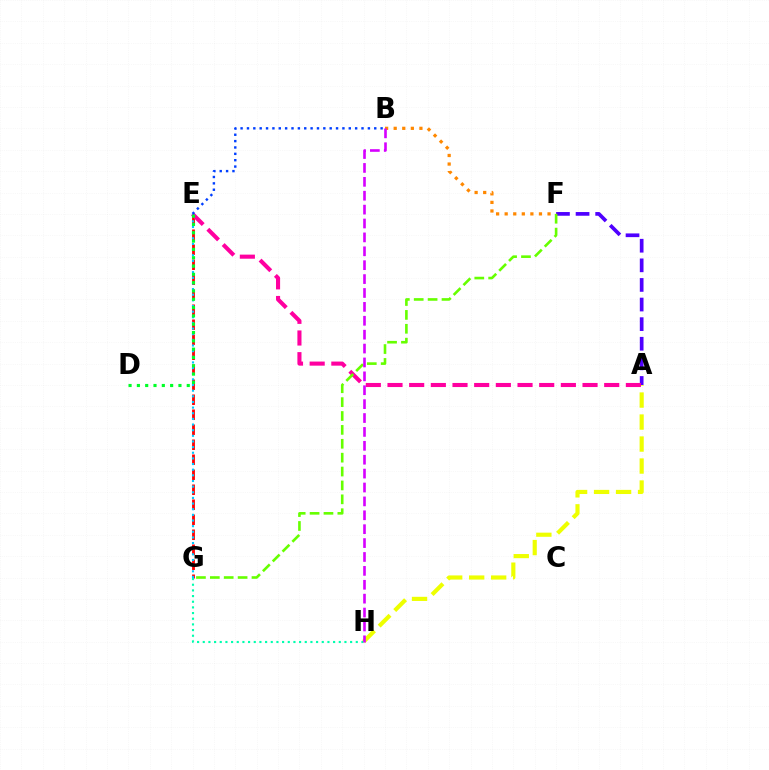{('E', 'G'): [{'color': '#ff0000', 'line_style': 'dashed', 'thickness': 2.04}, {'color': '#00c7ff', 'line_style': 'dotted', 'thickness': 1.53}], ('A', 'H'): [{'color': '#eeff00', 'line_style': 'dashed', 'thickness': 2.99}], ('A', 'F'): [{'color': '#4f00ff', 'line_style': 'dashed', 'thickness': 2.66}], ('A', 'E'): [{'color': '#ff00a0', 'line_style': 'dashed', 'thickness': 2.94}], ('F', 'G'): [{'color': '#66ff00', 'line_style': 'dashed', 'thickness': 1.89}], ('B', 'F'): [{'color': '#ff8800', 'line_style': 'dotted', 'thickness': 2.33}], ('G', 'H'): [{'color': '#00ffaf', 'line_style': 'dotted', 'thickness': 1.54}], ('D', 'E'): [{'color': '#00ff27', 'line_style': 'dotted', 'thickness': 2.26}], ('B', 'E'): [{'color': '#003fff', 'line_style': 'dotted', 'thickness': 1.73}], ('B', 'H'): [{'color': '#d600ff', 'line_style': 'dashed', 'thickness': 1.89}]}